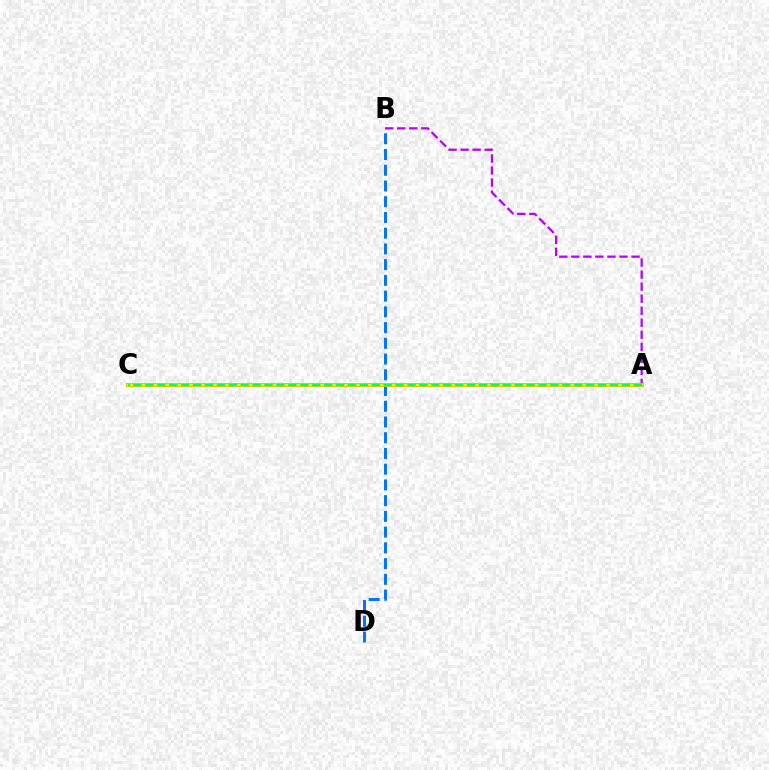{('B', 'D'): [{'color': '#0074ff', 'line_style': 'dashed', 'thickness': 2.14}], ('A', 'B'): [{'color': '#b900ff', 'line_style': 'dashed', 'thickness': 1.64}], ('A', 'C'): [{'color': '#ff0000', 'line_style': 'solid', 'thickness': 2.69}, {'color': '#d1ff00', 'line_style': 'solid', 'thickness': 2.53}, {'color': '#00ff5c', 'line_style': 'dashed', 'thickness': 1.62}]}